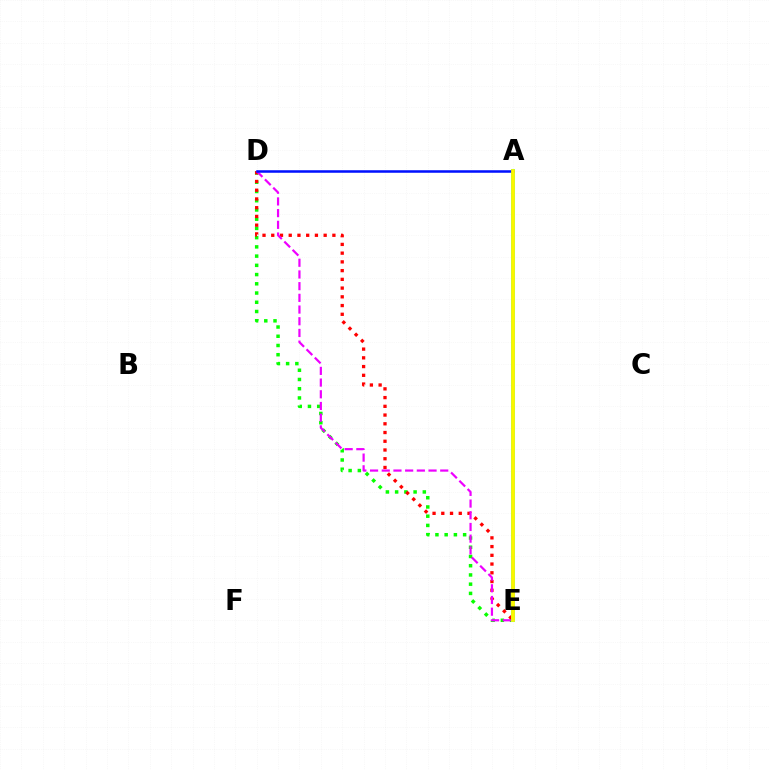{('D', 'E'): [{'color': '#08ff00', 'line_style': 'dotted', 'thickness': 2.51}, {'color': '#ff0000', 'line_style': 'dotted', 'thickness': 2.37}, {'color': '#ee00ff', 'line_style': 'dashed', 'thickness': 1.59}], ('A', 'E'): [{'color': '#00fff6', 'line_style': 'solid', 'thickness': 2.89}, {'color': '#fcf500', 'line_style': 'solid', 'thickness': 2.74}], ('A', 'D'): [{'color': '#0010ff', 'line_style': 'solid', 'thickness': 1.81}]}